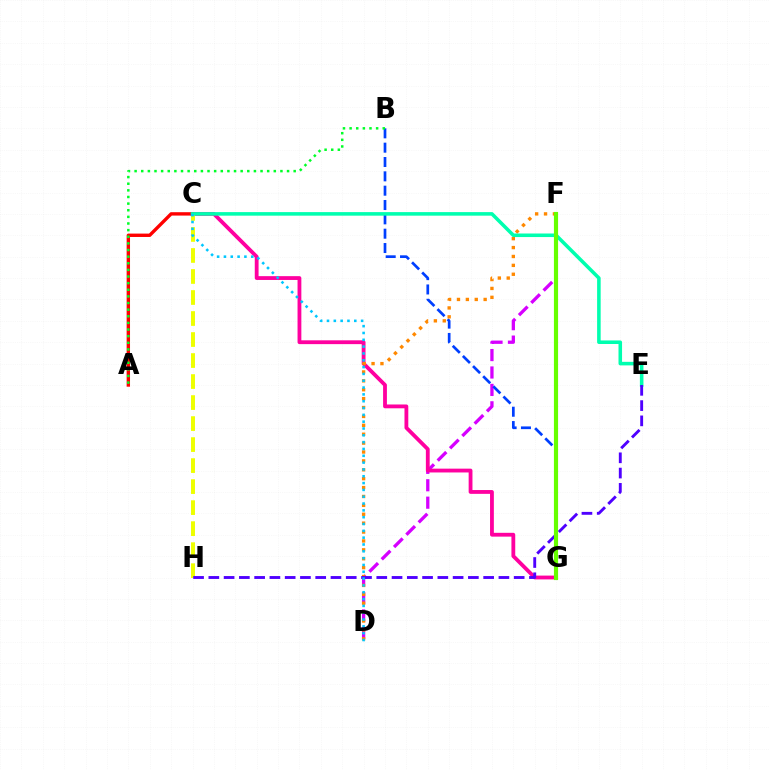{('D', 'F'): [{'color': '#d600ff', 'line_style': 'dashed', 'thickness': 2.37}, {'color': '#ff8800', 'line_style': 'dotted', 'thickness': 2.42}], ('B', 'G'): [{'color': '#003fff', 'line_style': 'dashed', 'thickness': 1.95}], ('C', 'G'): [{'color': '#ff00a0', 'line_style': 'solid', 'thickness': 2.75}], ('A', 'C'): [{'color': '#ff0000', 'line_style': 'solid', 'thickness': 2.43}], ('A', 'B'): [{'color': '#00ff27', 'line_style': 'dotted', 'thickness': 1.8}], ('C', 'H'): [{'color': '#eeff00', 'line_style': 'dashed', 'thickness': 2.85}], ('C', 'E'): [{'color': '#00ffaf', 'line_style': 'solid', 'thickness': 2.56}], ('E', 'H'): [{'color': '#4f00ff', 'line_style': 'dashed', 'thickness': 2.07}], ('F', 'G'): [{'color': '#66ff00', 'line_style': 'solid', 'thickness': 2.99}], ('C', 'D'): [{'color': '#00c7ff', 'line_style': 'dotted', 'thickness': 1.85}]}